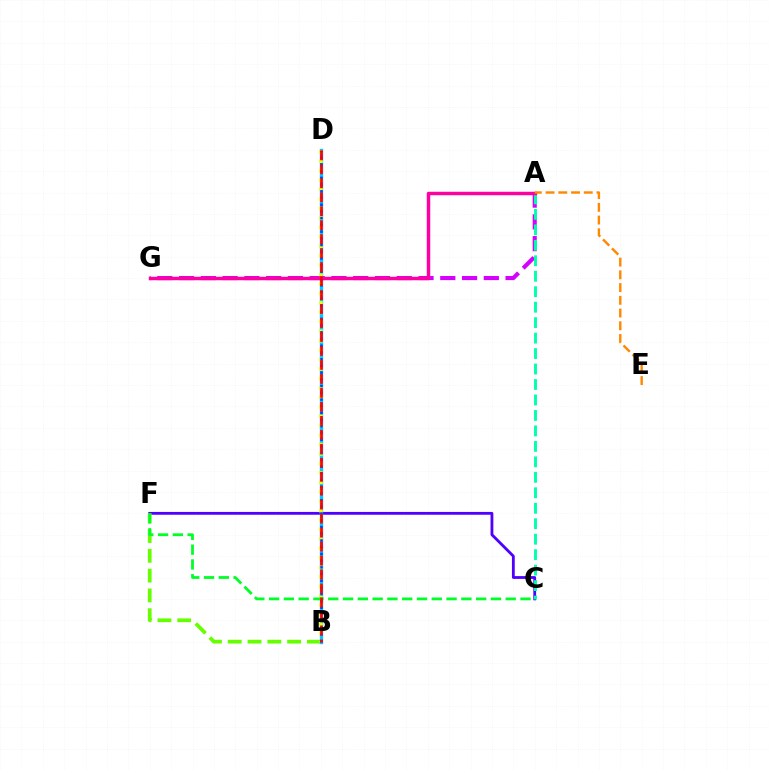{('C', 'F'): [{'color': '#4f00ff', 'line_style': 'solid', 'thickness': 2.02}, {'color': '#00ff27', 'line_style': 'dashed', 'thickness': 2.01}], ('B', 'F'): [{'color': '#66ff00', 'line_style': 'dashed', 'thickness': 2.69}], ('B', 'D'): [{'color': '#00c7ff', 'line_style': 'solid', 'thickness': 2.42}, {'color': '#eeff00', 'line_style': 'dotted', 'thickness': 2.57}, {'color': '#003fff', 'line_style': 'dotted', 'thickness': 1.82}, {'color': '#ff0000', 'line_style': 'dashed', 'thickness': 1.9}], ('A', 'G'): [{'color': '#d600ff', 'line_style': 'dashed', 'thickness': 2.96}, {'color': '#ff00a0', 'line_style': 'solid', 'thickness': 2.48}], ('A', 'C'): [{'color': '#00ffaf', 'line_style': 'dashed', 'thickness': 2.1}], ('A', 'E'): [{'color': '#ff8800', 'line_style': 'dashed', 'thickness': 1.73}]}